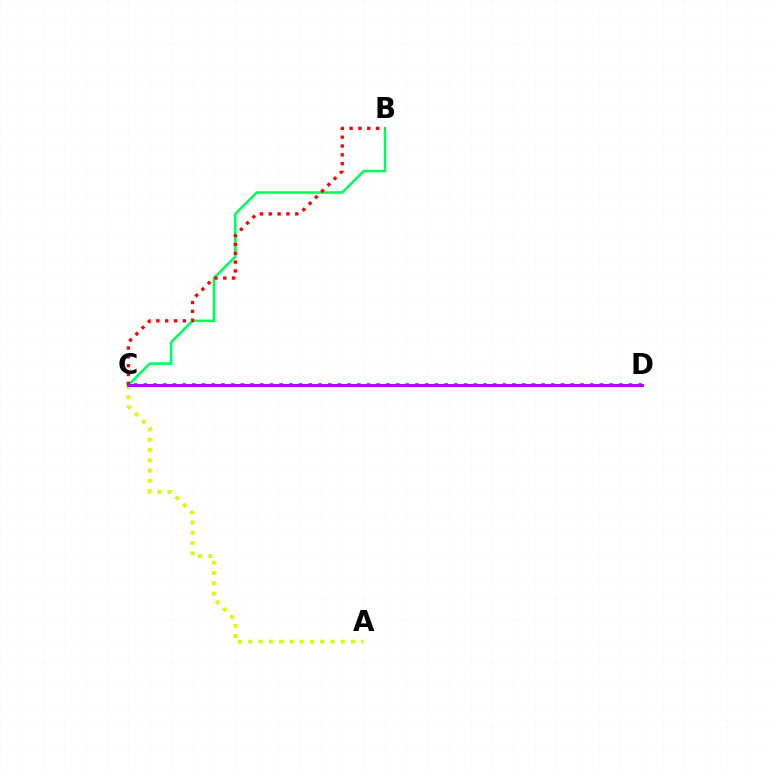{('B', 'C'): [{'color': '#00ff5c', 'line_style': 'solid', 'thickness': 1.84}, {'color': '#ff0000', 'line_style': 'dotted', 'thickness': 2.4}], ('A', 'C'): [{'color': '#d1ff00', 'line_style': 'dotted', 'thickness': 2.79}], ('C', 'D'): [{'color': '#0074ff', 'line_style': 'dotted', 'thickness': 2.64}, {'color': '#b900ff', 'line_style': 'solid', 'thickness': 2.11}]}